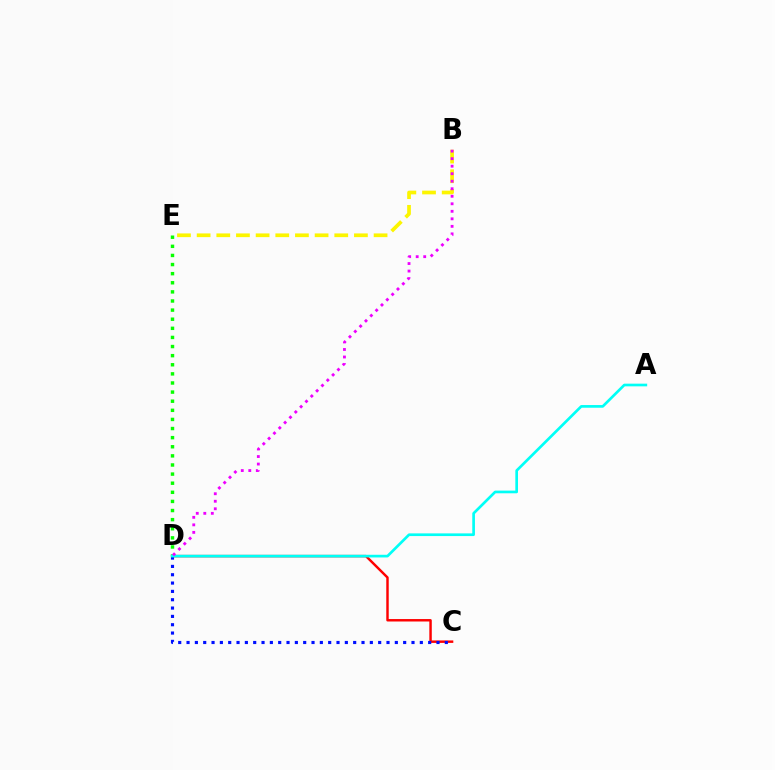{('C', 'D'): [{'color': '#ff0000', 'line_style': 'solid', 'thickness': 1.76}, {'color': '#0010ff', 'line_style': 'dotted', 'thickness': 2.26}], ('D', 'E'): [{'color': '#08ff00', 'line_style': 'dotted', 'thickness': 2.48}], ('B', 'E'): [{'color': '#fcf500', 'line_style': 'dashed', 'thickness': 2.67}], ('A', 'D'): [{'color': '#00fff6', 'line_style': 'solid', 'thickness': 1.93}], ('B', 'D'): [{'color': '#ee00ff', 'line_style': 'dotted', 'thickness': 2.04}]}